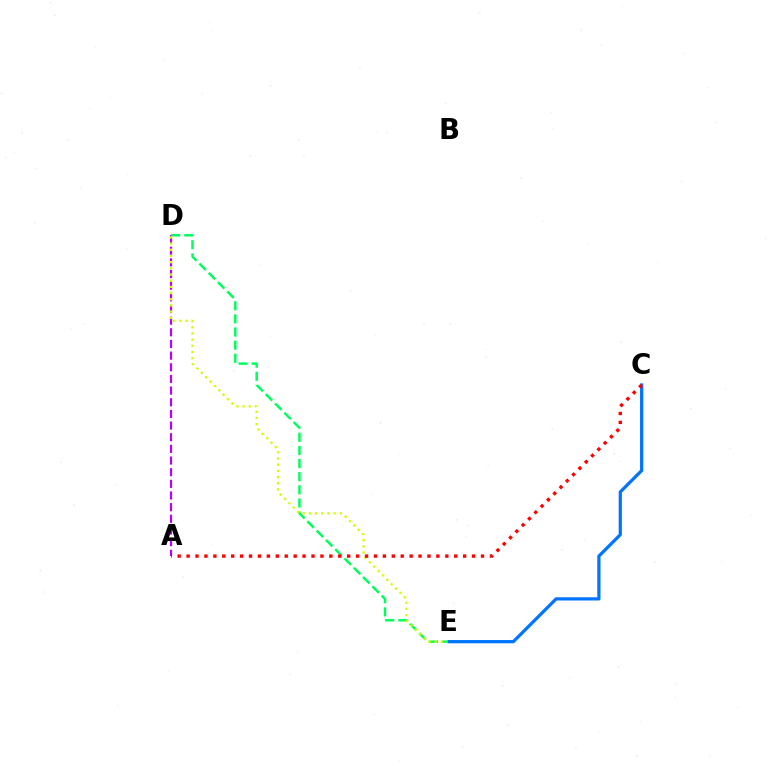{('A', 'D'): [{'color': '#b900ff', 'line_style': 'dashed', 'thickness': 1.58}], ('D', 'E'): [{'color': '#00ff5c', 'line_style': 'dashed', 'thickness': 1.78}, {'color': '#d1ff00', 'line_style': 'dotted', 'thickness': 1.68}], ('C', 'E'): [{'color': '#0074ff', 'line_style': 'solid', 'thickness': 2.32}], ('A', 'C'): [{'color': '#ff0000', 'line_style': 'dotted', 'thickness': 2.42}]}